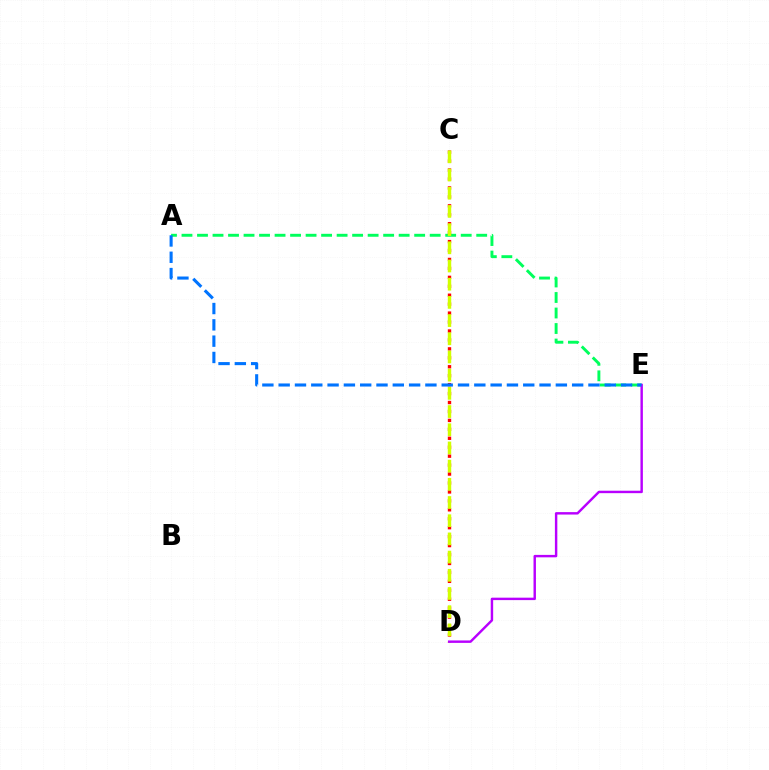{('A', 'E'): [{'color': '#00ff5c', 'line_style': 'dashed', 'thickness': 2.11}, {'color': '#0074ff', 'line_style': 'dashed', 'thickness': 2.21}], ('C', 'D'): [{'color': '#ff0000', 'line_style': 'dotted', 'thickness': 2.43}, {'color': '#d1ff00', 'line_style': 'dashed', 'thickness': 2.47}], ('D', 'E'): [{'color': '#b900ff', 'line_style': 'solid', 'thickness': 1.75}]}